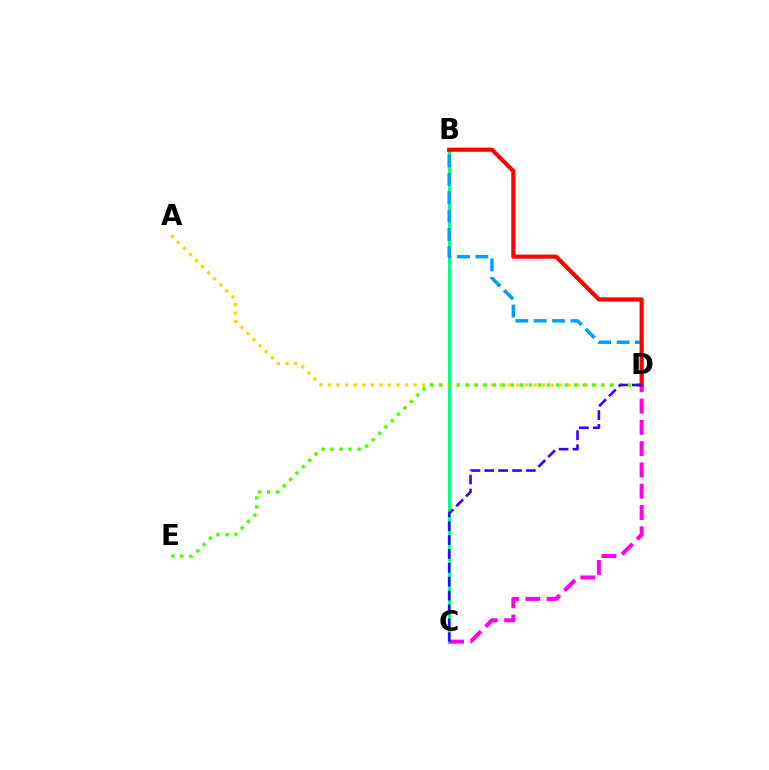{('A', 'D'): [{'color': '#ffd500', 'line_style': 'dotted', 'thickness': 2.33}], ('B', 'C'): [{'color': '#00ff86', 'line_style': 'solid', 'thickness': 2.14}], ('D', 'E'): [{'color': '#4fff00', 'line_style': 'dotted', 'thickness': 2.45}], ('C', 'D'): [{'color': '#ff00ed', 'line_style': 'dashed', 'thickness': 2.89}, {'color': '#3700ff', 'line_style': 'dashed', 'thickness': 1.88}], ('B', 'D'): [{'color': '#009eff', 'line_style': 'dashed', 'thickness': 2.49}, {'color': '#ff0000', 'line_style': 'solid', 'thickness': 2.97}]}